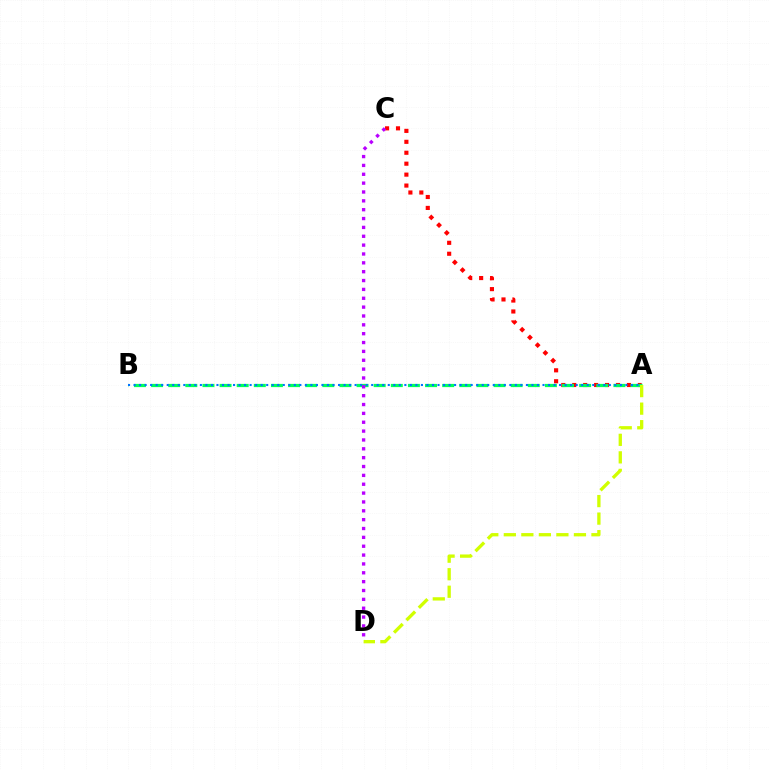{('A', 'C'): [{'color': '#ff0000', 'line_style': 'dotted', 'thickness': 2.97}], ('A', 'B'): [{'color': '#00ff5c', 'line_style': 'dashed', 'thickness': 2.33}, {'color': '#0074ff', 'line_style': 'dotted', 'thickness': 1.5}], ('A', 'D'): [{'color': '#d1ff00', 'line_style': 'dashed', 'thickness': 2.38}], ('C', 'D'): [{'color': '#b900ff', 'line_style': 'dotted', 'thickness': 2.41}]}